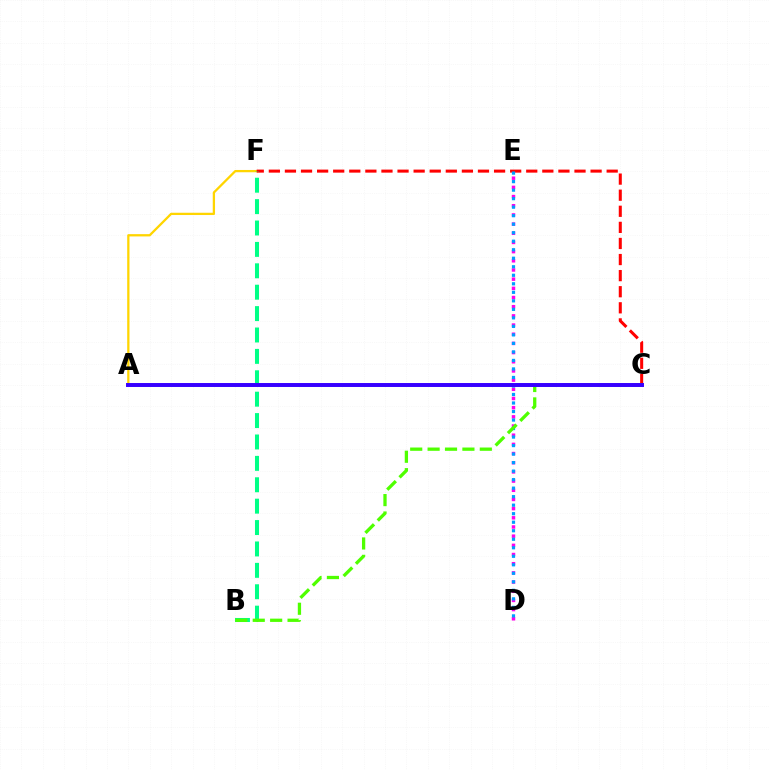{('A', 'F'): [{'color': '#ffd500', 'line_style': 'solid', 'thickness': 1.64}], ('C', 'F'): [{'color': '#ff0000', 'line_style': 'dashed', 'thickness': 2.19}], ('D', 'E'): [{'color': '#ff00ed', 'line_style': 'dotted', 'thickness': 2.49}, {'color': '#009eff', 'line_style': 'dotted', 'thickness': 2.31}], ('B', 'F'): [{'color': '#00ff86', 'line_style': 'dashed', 'thickness': 2.91}], ('B', 'C'): [{'color': '#4fff00', 'line_style': 'dashed', 'thickness': 2.36}], ('A', 'C'): [{'color': '#3700ff', 'line_style': 'solid', 'thickness': 2.84}]}